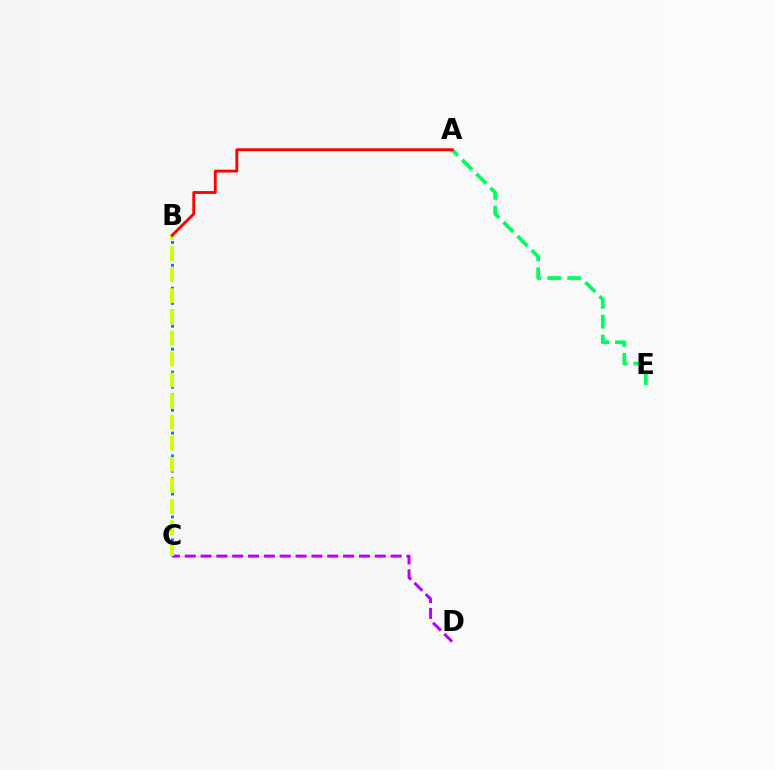{('C', 'D'): [{'color': '#b900ff', 'line_style': 'dashed', 'thickness': 2.15}], ('B', 'C'): [{'color': '#0074ff', 'line_style': 'dotted', 'thickness': 2.07}, {'color': '#d1ff00', 'line_style': 'dashed', 'thickness': 2.86}], ('A', 'E'): [{'color': '#00ff5c', 'line_style': 'dashed', 'thickness': 2.7}], ('A', 'B'): [{'color': '#ff0000', 'line_style': 'solid', 'thickness': 2.06}]}